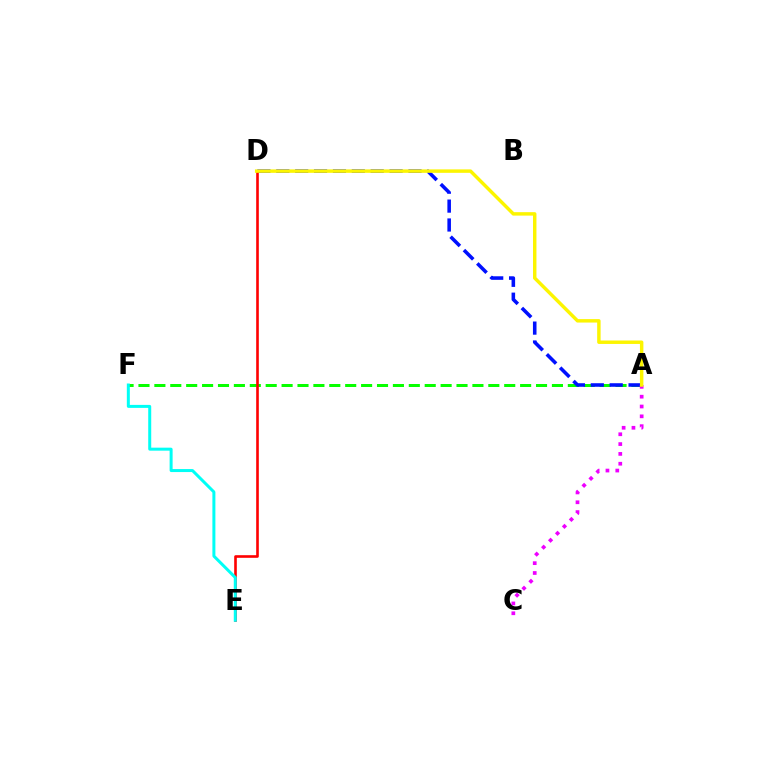{('A', 'F'): [{'color': '#08ff00', 'line_style': 'dashed', 'thickness': 2.16}], ('A', 'D'): [{'color': '#0010ff', 'line_style': 'dashed', 'thickness': 2.57}, {'color': '#fcf500', 'line_style': 'solid', 'thickness': 2.48}], ('D', 'E'): [{'color': '#ff0000', 'line_style': 'solid', 'thickness': 1.89}], ('E', 'F'): [{'color': '#00fff6', 'line_style': 'solid', 'thickness': 2.16}], ('A', 'C'): [{'color': '#ee00ff', 'line_style': 'dotted', 'thickness': 2.67}]}